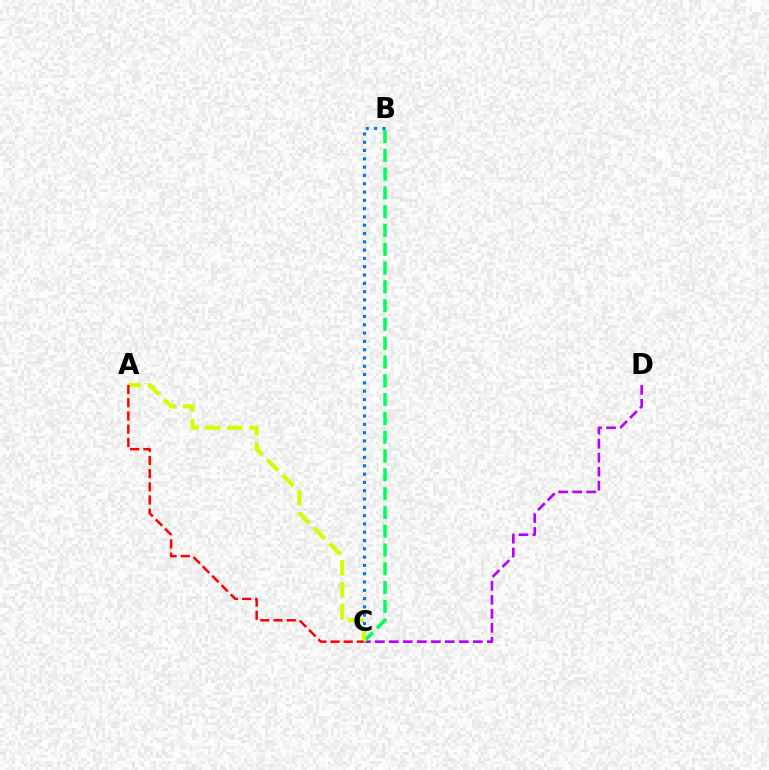{('B', 'C'): [{'color': '#0074ff', 'line_style': 'dotted', 'thickness': 2.25}, {'color': '#00ff5c', 'line_style': 'dashed', 'thickness': 2.55}], ('C', 'D'): [{'color': '#b900ff', 'line_style': 'dashed', 'thickness': 1.9}], ('A', 'C'): [{'color': '#d1ff00', 'line_style': 'dashed', 'thickness': 2.98}, {'color': '#ff0000', 'line_style': 'dashed', 'thickness': 1.79}]}